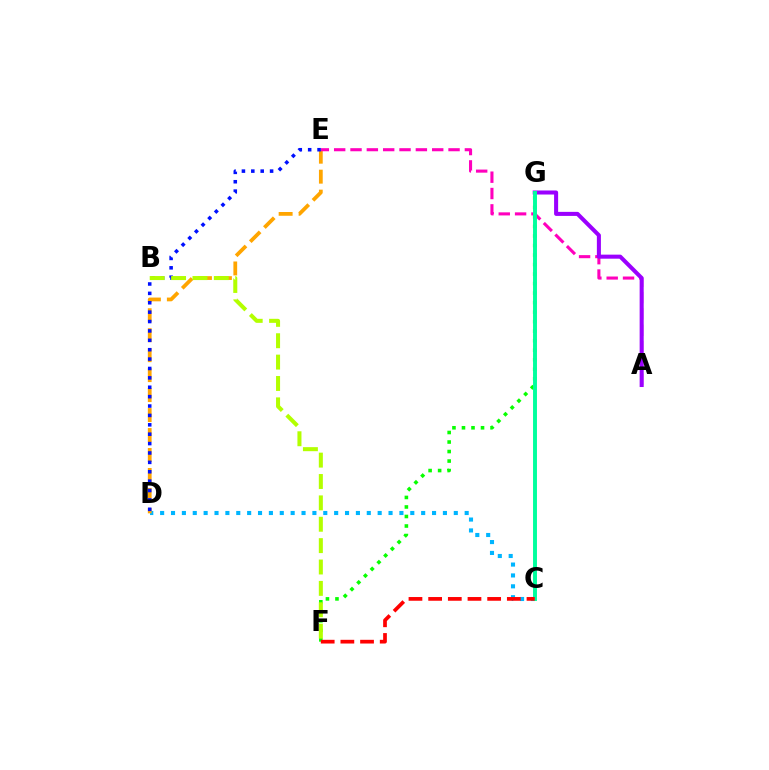{('C', 'D'): [{'color': '#00b5ff', 'line_style': 'dotted', 'thickness': 2.96}], ('D', 'E'): [{'color': '#ffa500', 'line_style': 'dashed', 'thickness': 2.71}, {'color': '#0010ff', 'line_style': 'dotted', 'thickness': 2.55}], ('A', 'E'): [{'color': '#ff00bd', 'line_style': 'dashed', 'thickness': 2.22}], ('A', 'G'): [{'color': '#9b00ff', 'line_style': 'solid', 'thickness': 2.91}], ('F', 'G'): [{'color': '#08ff00', 'line_style': 'dotted', 'thickness': 2.59}], ('C', 'G'): [{'color': '#00ff9d', 'line_style': 'solid', 'thickness': 2.82}], ('C', 'F'): [{'color': '#ff0000', 'line_style': 'dashed', 'thickness': 2.67}], ('B', 'F'): [{'color': '#b3ff00', 'line_style': 'dashed', 'thickness': 2.9}]}